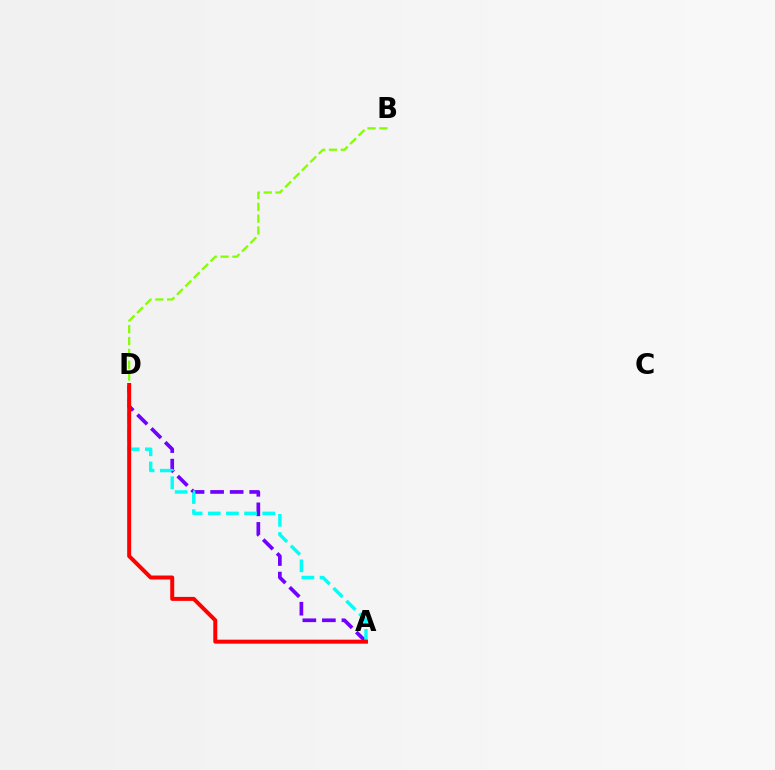{('A', 'D'): [{'color': '#7200ff', 'line_style': 'dashed', 'thickness': 2.65}, {'color': '#00fff6', 'line_style': 'dashed', 'thickness': 2.47}, {'color': '#ff0000', 'line_style': 'solid', 'thickness': 2.87}], ('B', 'D'): [{'color': '#84ff00', 'line_style': 'dashed', 'thickness': 1.61}]}